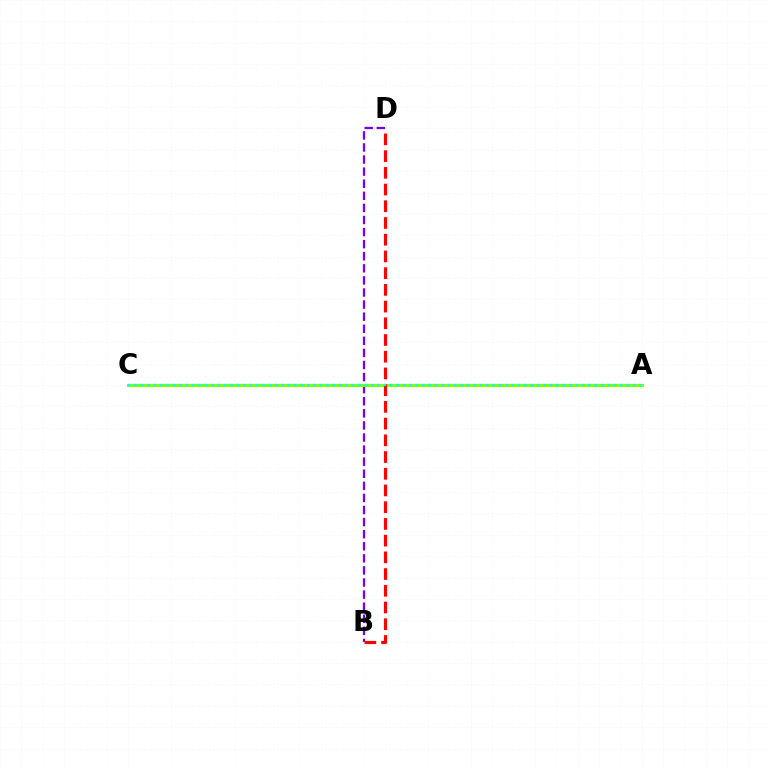{('B', 'D'): [{'color': '#7200ff', 'line_style': 'dashed', 'thickness': 1.64}, {'color': '#ff0000', 'line_style': 'dashed', 'thickness': 2.27}], ('A', 'C'): [{'color': '#84ff00', 'line_style': 'solid', 'thickness': 2.2}, {'color': '#00fff6', 'line_style': 'dotted', 'thickness': 1.74}]}